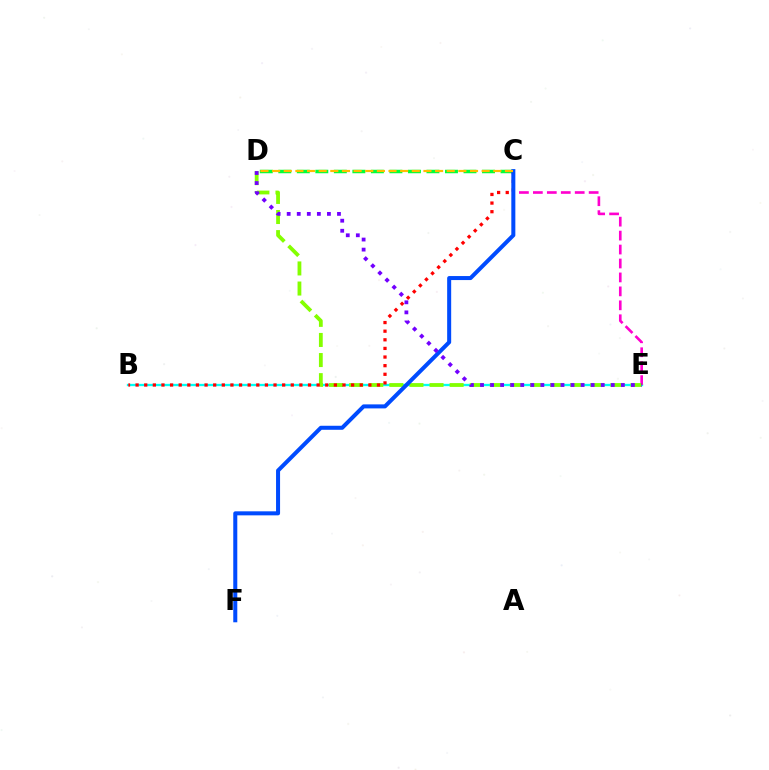{('C', 'D'): [{'color': '#00ff39', 'line_style': 'dashed', 'thickness': 2.52}, {'color': '#ffbd00', 'line_style': 'dashed', 'thickness': 1.58}], ('B', 'E'): [{'color': '#00fff6', 'line_style': 'solid', 'thickness': 1.67}], ('C', 'E'): [{'color': '#ff00cf', 'line_style': 'dashed', 'thickness': 1.89}], ('D', 'E'): [{'color': '#84ff00', 'line_style': 'dashed', 'thickness': 2.73}, {'color': '#7200ff', 'line_style': 'dotted', 'thickness': 2.73}], ('B', 'C'): [{'color': '#ff0000', 'line_style': 'dotted', 'thickness': 2.34}], ('C', 'F'): [{'color': '#004bff', 'line_style': 'solid', 'thickness': 2.89}]}